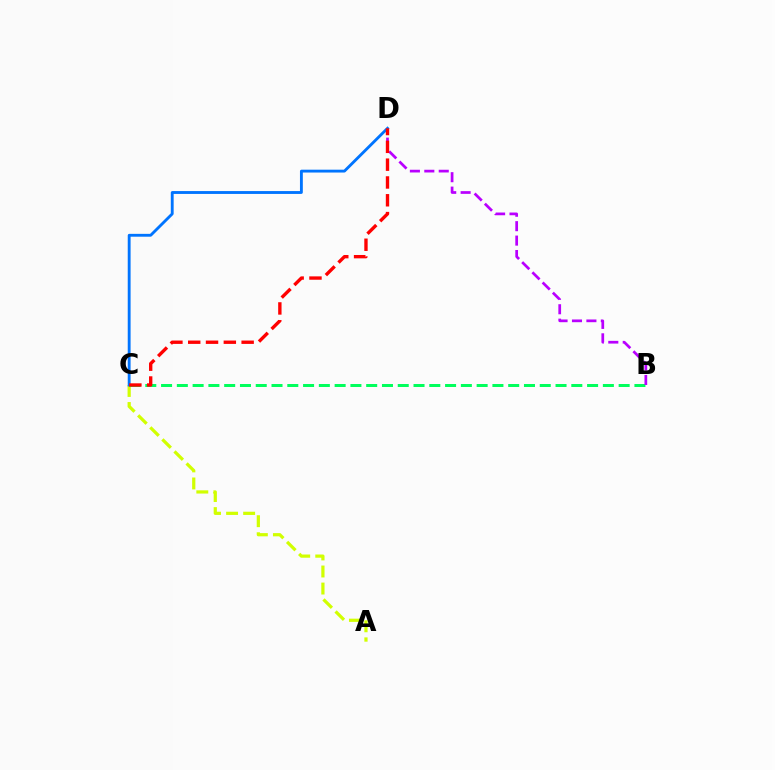{('A', 'C'): [{'color': '#d1ff00', 'line_style': 'dashed', 'thickness': 2.32}], ('B', 'C'): [{'color': '#00ff5c', 'line_style': 'dashed', 'thickness': 2.14}], ('B', 'D'): [{'color': '#b900ff', 'line_style': 'dashed', 'thickness': 1.96}], ('C', 'D'): [{'color': '#0074ff', 'line_style': 'solid', 'thickness': 2.06}, {'color': '#ff0000', 'line_style': 'dashed', 'thickness': 2.42}]}